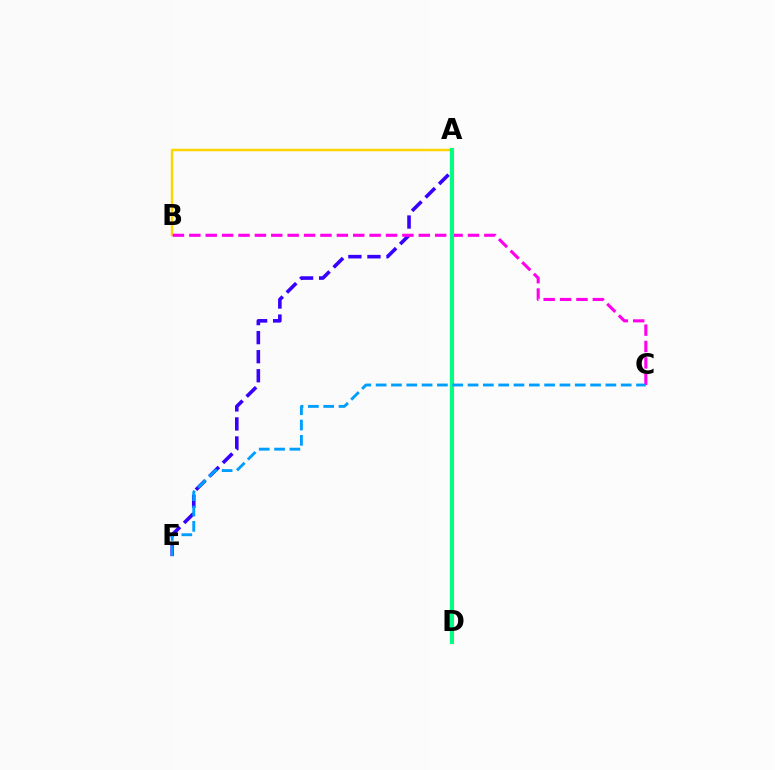{('A', 'E'): [{'color': '#3700ff', 'line_style': 'dashed', 'thickness': 2.59}], ('A', 'B'): [{'color': '#ffd500', 'line_style': 'solid', 'thickness': 1.77}], ('A', 'D'): [{'color': '#4fff00', 'line_style': 'dashed', 'thickness': 2.0}, {'color': '#ff0000', 'line_style': 'solid', 'thickness': 2.98}, {'color': '#00ff86', 'line_style': 'solid', 'thickness': 2.86}], ('B', 'C'): [{'color': '#ff00ed', 'line_style': 'dashed', 'thickness': 2.23}], ('C', 'E'): [{'color': '#009eff', 'line_style': 'dashed', 'thickness': 2.08}]}